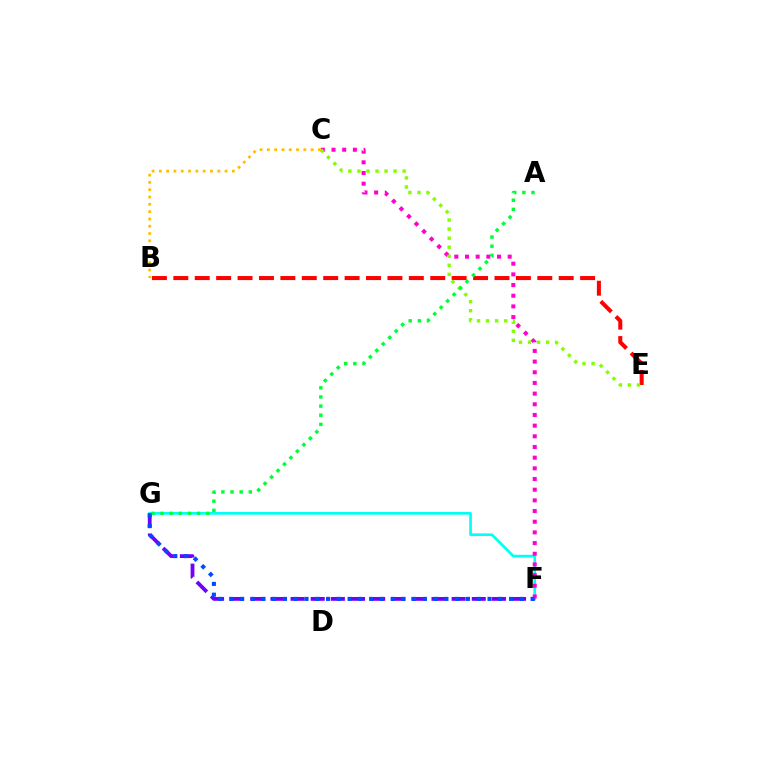{('B', 'E'): [{'color': '#ff0000', 'line_style': 'dashed', 'thickness': 2.91}], ('F', 'G'): [{'color': '#00fff6', 'line_style': 'solid', 'thickness': 1.92}, {'color': '#7200ff', 'line_style': 'dashed', 'thickness': 2.74}, {'color': '#004bff', 'line_style': 'dotted', 'thickness': 2.92}], ('C', 'F'): [{'color': '#ff00cf', 'line_style': 'dotted', 'thickness': 2.9}], ('C', 'E'): [{'color': '#84ff00', 'line_style': 'dotted', 'thickness': 2.46}], ('A', 'G'): [{'color': '#00ff39', 'line_style': 'dotted', 'thickness': 2.48}], ('B', 'C'): [{'color': '#ffbd00', 'line_style': 'dotted', 'thickness': 1.98}]}